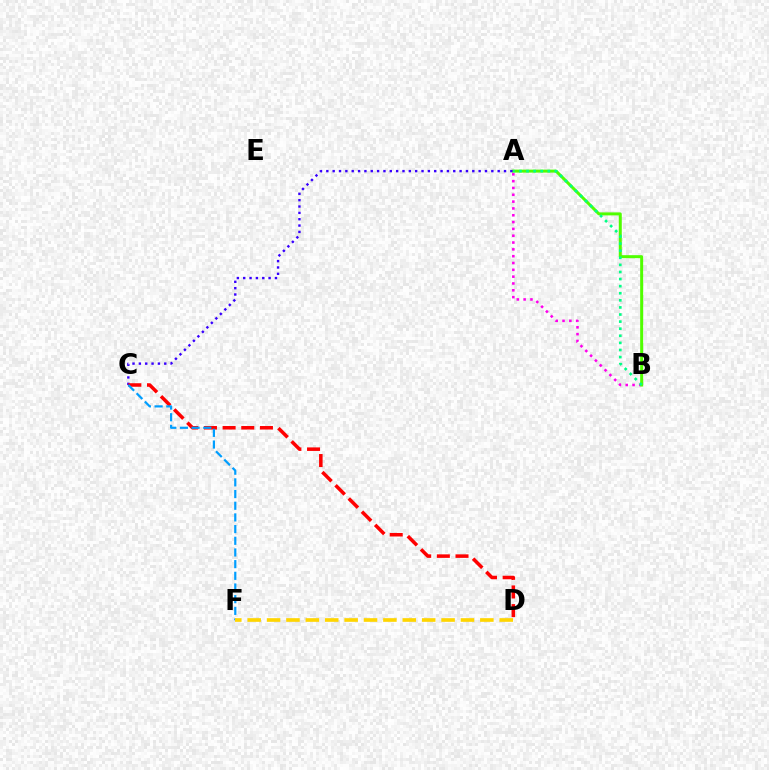{('A', 'B'): [{'color': '#ff00ed', 'line_style': 'dotted', 'thickness': 1.85}, {'color': '#4fff00', 'line_style': 'solid', 'thickness': 2.15}, {'color': '#00ff86', 'line_style': 'dotted', 'thickness': 1.93}], ('A', 'C'): [{'color': '#3700ff', 'line_style': 'dotted', 'thickness': 1.72}], ('C', 'D'): [{'color': '#ff0000', 'line_style': 'dashed', 'thickness': 2.54}], ('C', 'F'): [{'color': '#009eff', 'line_style': 'dashed', 'thickness': 1.59}], ('D', 'F'): [{'color': '#ffd500', 'line_style': 'dashed', 'thickness': 2.63}]}